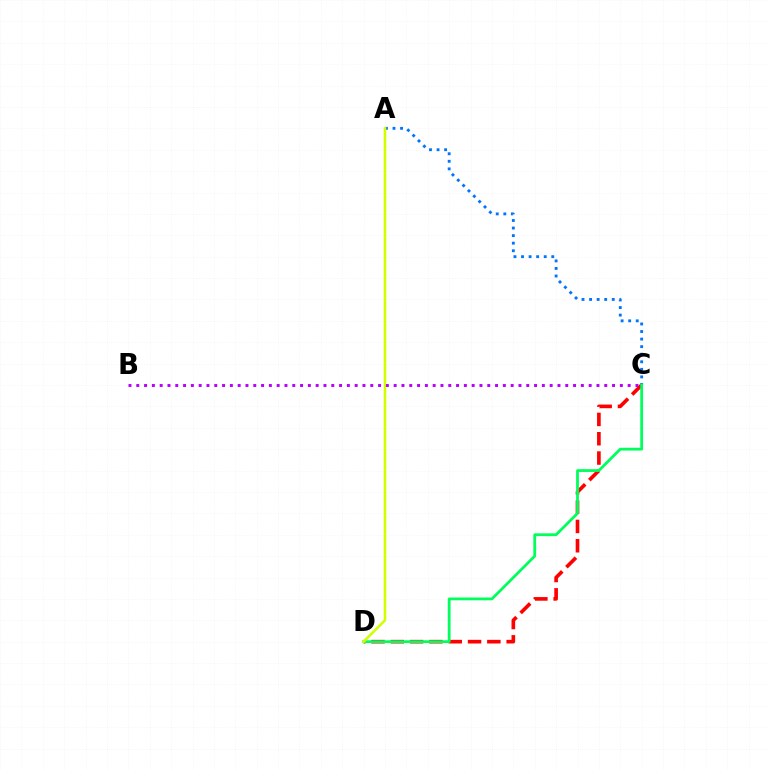{('C', 'D'): [{'color': '#ff0000', 'line_style': 'dashed', 'thickness': 2.62}, {'color': '#00ff5c', 'line_style': 'solid', 'thickness': 2.01}], ('A', 'C'): [{'color': '#0074ff', 'line_style': 'dotted', 'thickness': 2.05}], ('A', 'D'): [{'color': '#d1ff00', 'line_style': 'solid', 'thickness': 1.84}], ('B', 'C'): [{'color': '#b900ff', 'line_style': 'dotted', 'thickness': 2.12}]}